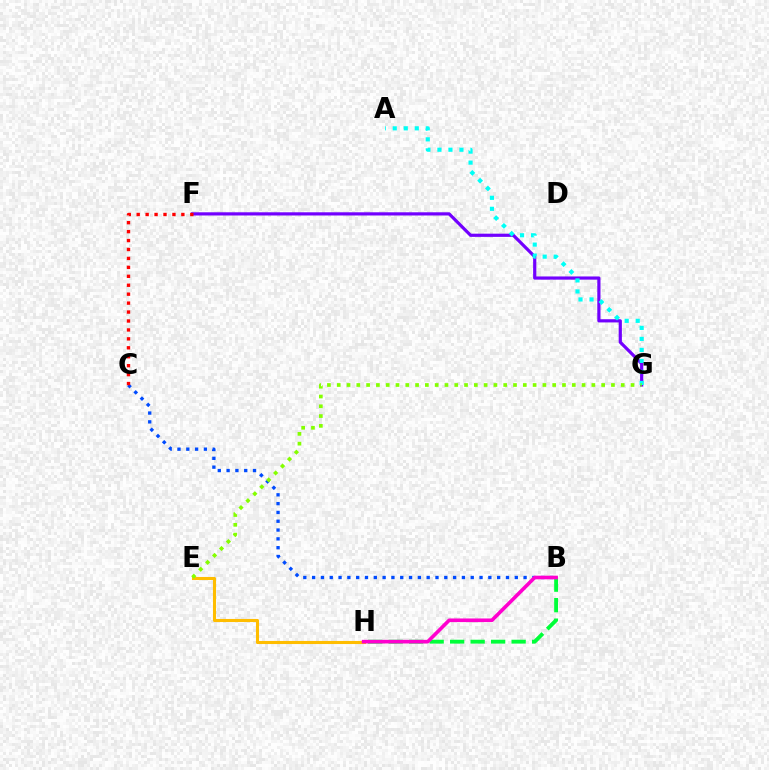{('E', 'H'): [{'color': '#ffbd00', 'line_style': 'solid', 'thickness': 2.22}], ('B', 'C'): [{'color': '#004bff', 'line_style': 'dotted', 'thickness': 2.39}], ('F', 'G'): [{'color': '#7200ff', 'line_style': 'solid', 'thickness': 2.3}], ('A', 'G'): [{'color': '#00fff6', 'line_style': 'dotted', 'thickness': 2.99}], ('C', 'F'): [{'color': '#ff0000', 'line_style': 'dotted', 'thickness': 2.43}], ('B', 'H'): [{'color': '#00ff39', 'line_style': 'dashed', 'thickness': 2.78}, {'color': '#ff00cf', 'line_style': 'solid', 'thickness': 2.61}], ('E', 'G'): [{'color': '#84ff00', 'line_style': 'dotted', 'thickness': 2.66}]}